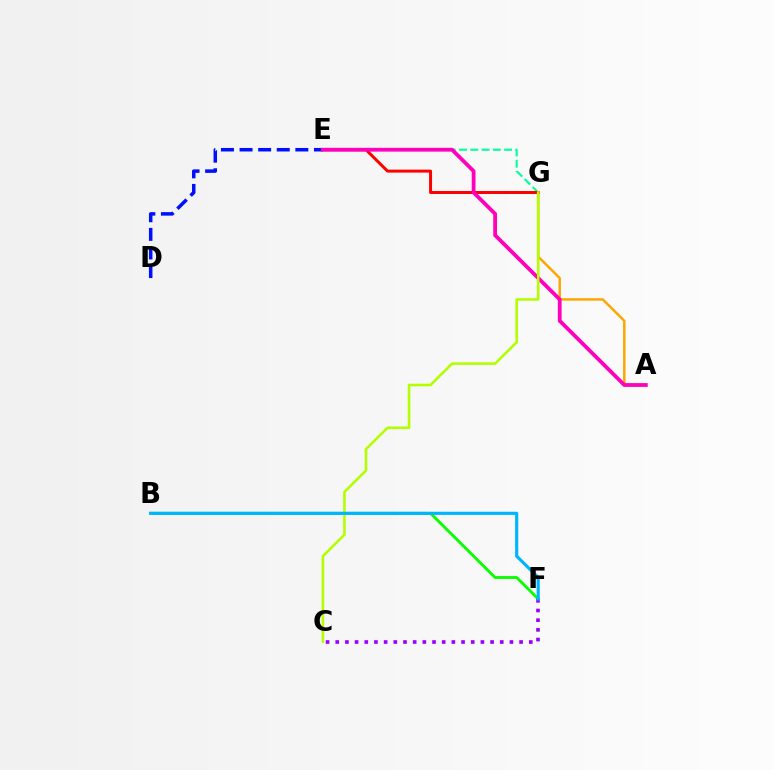{('E', 'G'): [{'color': '#00ff9d', 'line_style': 'dashed', 'thickness': 1.53}, {'color': '#ff0000', 'line_style': 'solid', 'thickness': 2.15}], ('B', 'F'): [{'color': '#08ff00', 'line_style': 'solid', 'thickness': 2.06}, {'color': '#00b5ff', 'line_style': 'solid', 'thickness': 2.26}], ('A', 'G'): [{'color': '#ffa500', 'line_style': 'solid', 'thickness': 1.77}], ('D', 'E'): [{'color': '#0010ff', 'line_style': 'dashed', 'thickness': 2.53}], ('A', 'E'): [{'color': '#ff00bd', 'line_style': 'solid', 'thickness': 2.73}], ('C', 'F'): [{'color': '#9b00ff', 'line_style': 'dotted', 'thickness': 2.63}], ('C', 'G'): [{'color': '#b3ff00', 'line_style': 'solid', 'thickness': 1.86}]}